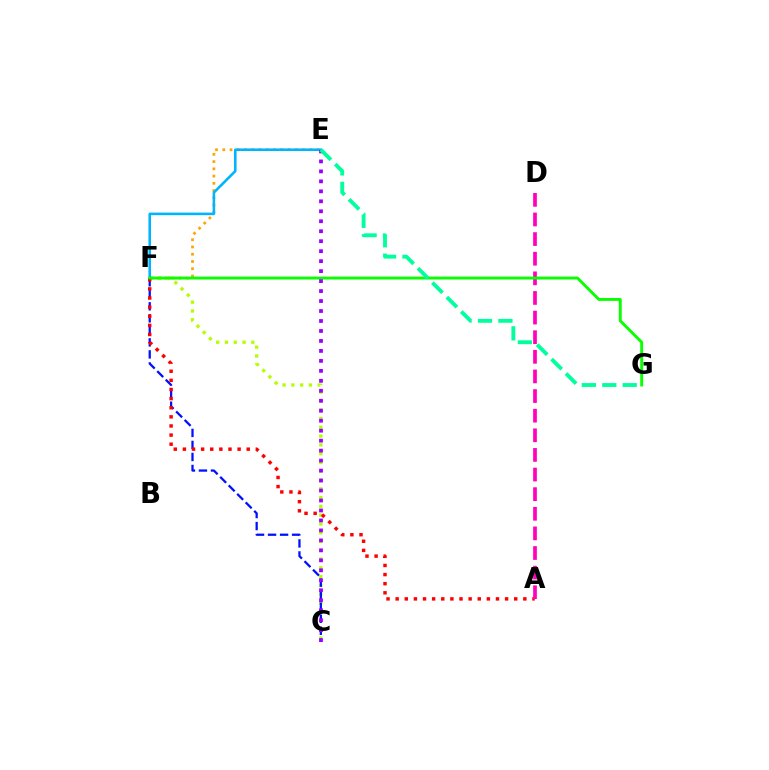{('E', 'F'): [{'color': '#ffa500', 'line_style': 'dotted', 'thickness': 1.97}, {'color': '#00b5ff', 'line_style': 'solid', 'thickness': 1.86}], ('C', 'F'): [{'color': '#b3ff00', 'line_style': 'dotted', 'thickness': 2.39}, {'color': '#0010ff', 'line_style': 'dashed', 'thickness': 1.63}], ('A', 'F'): [{'color': '#ff0000', 'line_style': 'dotted', 'thickness': 2.48}], ('A', 'D'): [{'color': '#ff00bd', 'line_style': 'dashed', 'thickness': 2.67}], ('F', 'G'): [{'color': '#08ff00', 'line_style': 'solid', 'thickness': 2.08}], ('C', 'E'): [{'color': '#9b00ff', 'line_style': 'dotted', 'thickness': 2.71}], ('E', 'G'): [{'color': '#00ff9d', 'line_style': 'dashed', 'thickness': 2.77}]}